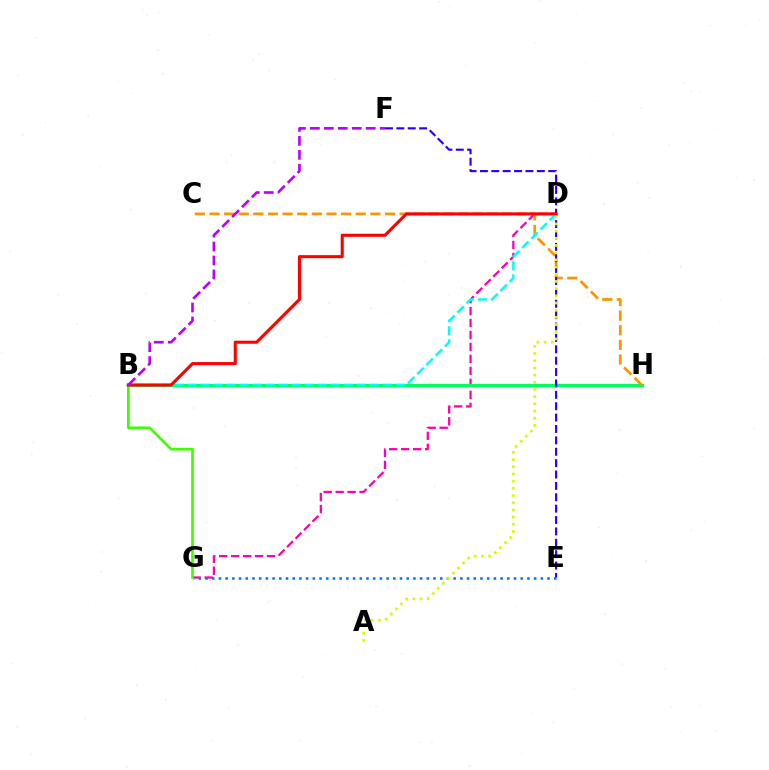{('D', 'G'): [{'color': '#ff00ac', 'line_style': 'dashed', 'thickness': 1.63}], ('E', 'G'): [{'color': '#0074ff', 'line_style': 'dotted', 'thickness': 1.82}], ('B', 'H'): [{'color': '#00ff5c', 'line_style': 'solid', 'thickness': 2.38}], ('C', 'H'): [{'color': '#ff9400', 'line_style': 'dashed', 'thickness': 1.99}], ('B', 'G'): [{'color': '#3dff00', 'line_style': 'solid', 'thickness': 1.92}], ('E', 'F'): [{'color': '#2500ff', 'line_style': 'dashed', 'thickness': 1.55}], ('B', 'D'): [{'color': '#00fff6', 'line_style': 'dashed', 'thickness': 1.77}, {'color': '#ff0000', 'line_style': 'solid', 'thickness': 2.22}], ('B', 'F'): [{'color': '#b900ff', 'line_style': 'dashed', 'thickness': 1.9}], ('A', 'D'): [{'color': '#d1ff00', 'line_style': 'dotted', 'thickness': 1.95}]}